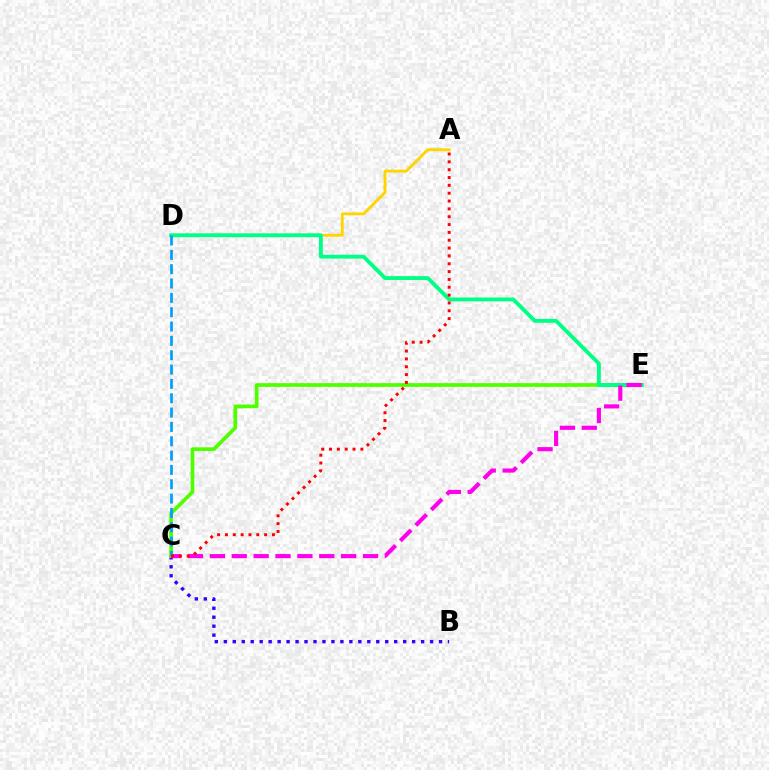{('B', 'C'): [{'color': '#3700ff', 'line_style': 'dotted', 'thickness': 2.44}], ('A', 'D'): [{'color': '#ffd500', 'line_style': 'solid', 'thickness': 2.06}], ('C', 'E'): [{'color': '#4fff00', 'line_style': 'solid', 'thickness': 2.66}, {'color': '#ff00ed', 'line_style': 'dashed', 'thickness': 2.97}], ('D', 'E'): [{'color': '#00ff86', 'line_style': 'solid', 'thickness': 2.79}], ('C', 'D'): [{'color': '#009eff', 'line_style': 'dashed', 'thickness': 1.95}], ('A', 'C'): [{'color': '#ff0000', 'line_style': 'dotted', 'thickness': 2.13}]}